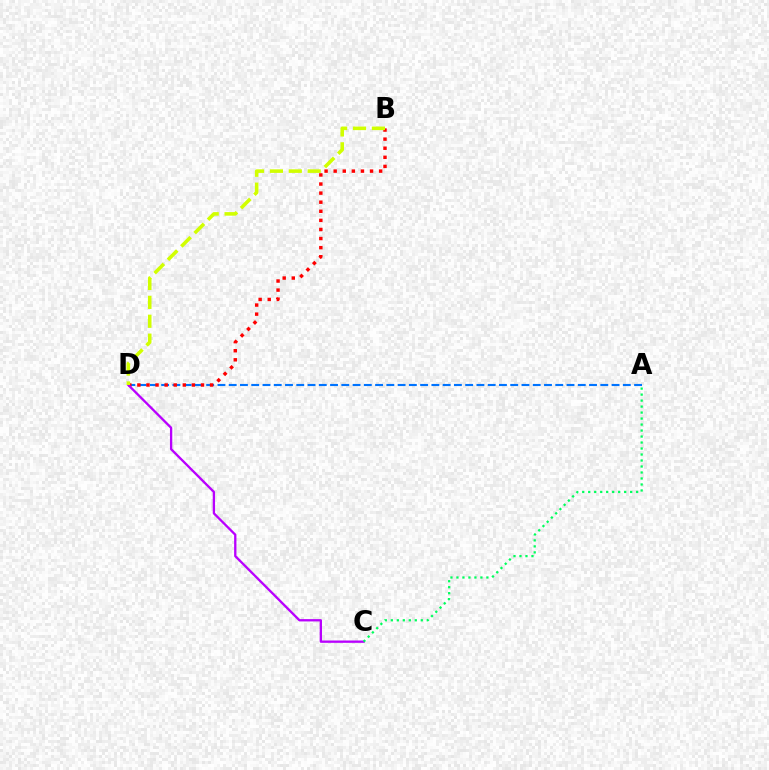{('A', 'D'): [{'color': '#0074ff', 'line_style': 'dashed', 'thickness': 1.53}], ('B', 'D'): [{'color': '#ff0000', 'line_style': 'dotted', 'thickness': 2.47}, {'color': '#d1ff00', 'line_style': 'dashed', 'thickness': 2.57}], ('C', 'D'): [{'color': '#b900ff', 'line_style': 'solid', 'thickness': 1.67}], ('A', 'C'): [{'color': '#00ff5c', 'line_style': 'dotted', 'thickness': 1.63}]}